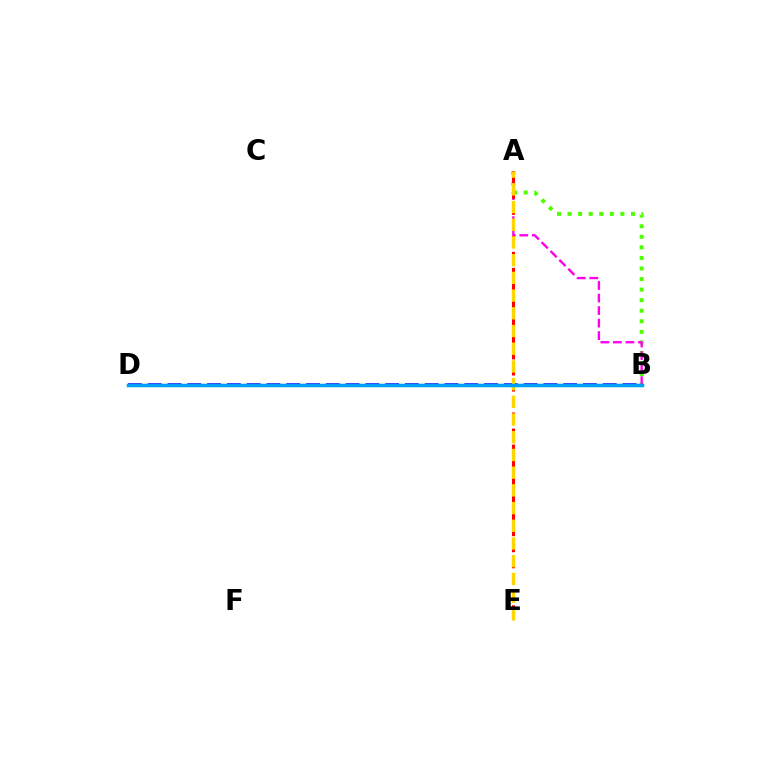{('B', 'D'): [{'color': '#3700ff', 'line_style': 'dashed', 'thickness': 2.69}, {'color': '#00ff86', 'line_style': 'solid', 'thickness': 2.35}, {'color': '#009eff', 'line_style': 'solid', 'thickness': 2.43}], ('A', 'B'): [{'color': '#4fff00', 'line_style': 'dotted', 'thickness': 2.87}, {'color': '#ff00ed', 'line_style': 'dashed', 'thickness': 1.7}], ('A', 'E'): [{'color': '#ff0000', 'line_style': 'dashed', 'thickness': 2.18}, {'color': '#ffd500', 'line_style': 'dashed', 'thickness': 2.41}]}